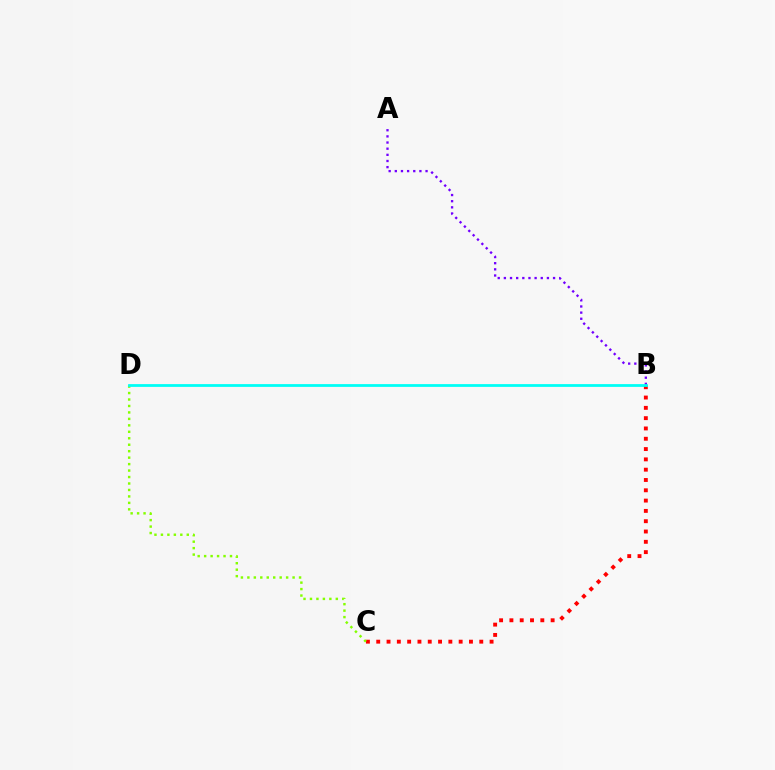{('B', 'C'): [{'color': '#ff0000', 'line_style': 'dotted', 'thickness': 2.8}], ('A', 'B'): [{'color': '#7200ff', 'line_style': 'dotted', 'thickness': 1.67}], ('C', 'D'): [{'color': '#84ff00', 'line_style': 'dotted', 'thickness': 1.76}], ('B', 'D'): [{'color': '#00fff6', 'line_style': 'solid', 'thickness': 1.99}]}